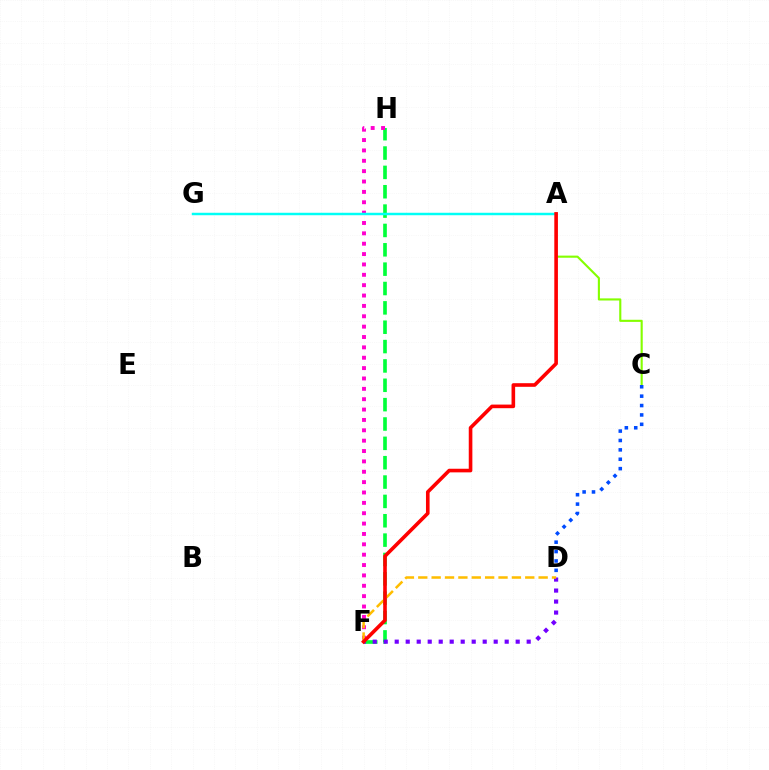{('F', 'H'): [{'color': '#00ff39', 'line_style': 'dashed', 'thickness': 2.63}, {'color': '#ff00cf', 'line_style': 'dotted', 'thickness': 2.82}], ('A', 'C'): [{'color': '#84ff00', 'line_style': 'solid', 'thickness': 1.53}], ('A', 'G'): [{'color': '#00fff6', 'line_style': 'solid', 'thickness': 1.77}], ('C', 'D'): [{'color': '#004bff', 'line_style': 'dotted', 'thickness': 2.55}], ('D', 'F'): [{'color': '#7200ff', 'line_style': 'dotted', 'thickness': 2.99}, {'color': '#ffbd00', 'line_style': 'dashed', 'thickness': 1.82}], ('A', 'F'): [{'color': '#ff0000', 'line_style': 'solid', 'thickness': 2.6}]}